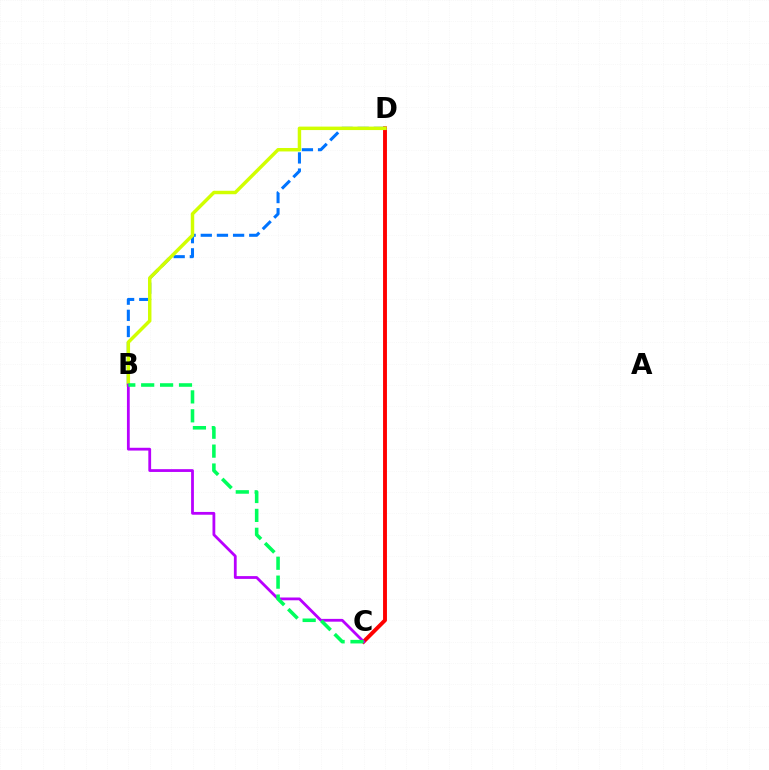{('B', 'D'): [{'color': '#0074ff', 'line_style': 'dashed', 'thickness': 2.2}, {'color': '#d1ff00', 'line_style': 'solid', 'thickness': 2.49}], ('C', 'D'): [{'color': '#ff0000', 'line_style': 'solid', 'thickness': 2.8}], ('B', 'C'): [{'color': '#b900ff', 'line_style': 'solid', 'thickness': 2.01}, {'color': '#00ff5c', 'line_style': 'dashed', 'thickness': 2.57}]}